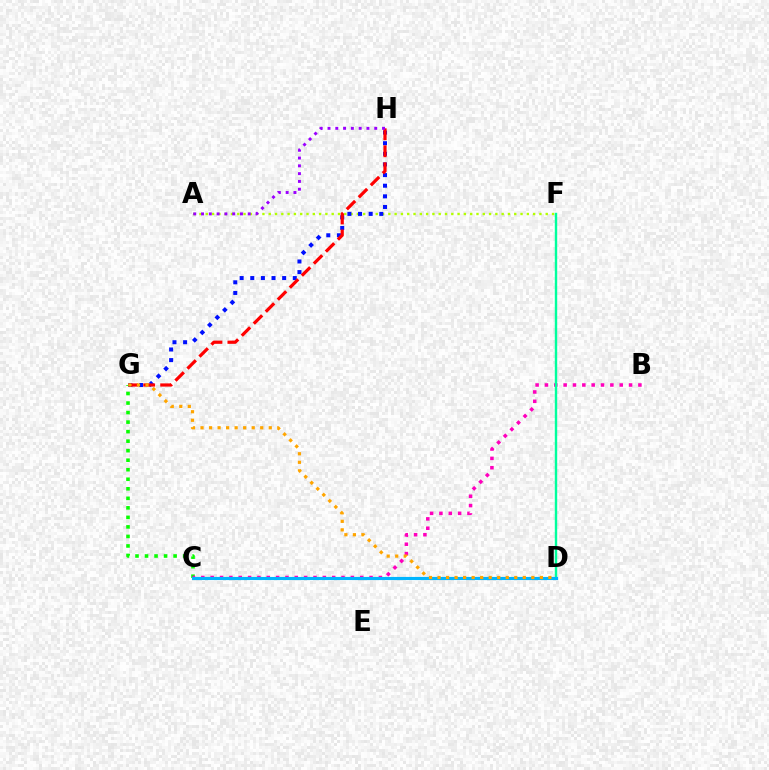{('C', 'G'): [{'color': '#08ff00', 'line_style': 'dotted', 'thickness': 2.59}], ('A', 'F'): [{'color': '#b3ff00', 'line_style': 'dotted', 'thickness': 1.71}], ('B', 'C'): [{'color': '#ff00bd', 'line_style': 'dotted', 'thickness': 2.54}], ('G', 'H'): [{'color': '#0010ff', 'line_style': 'dotted', 'thickness': 2.89}, {'color': '#ff0000', 'line_style': 'dashed', 'thickness': 2.31}], ('D', 'F'): [{'color': '#00ff9d', 'line_style': 'solid', 'thickness': 1.73}], ('C', 'D'): [{'color': '#00b5ff', 'line_style': 'solid', 'thickness': 2.26}], ('D', 'G'): [{'color': '#ffa500', 'line_style': 'dotted', 'thickness': 2.32}], ('A', 'H'): [{'color': '#9b00ff', 'line_style': 'dotted', 'thickness': 2.12}]}